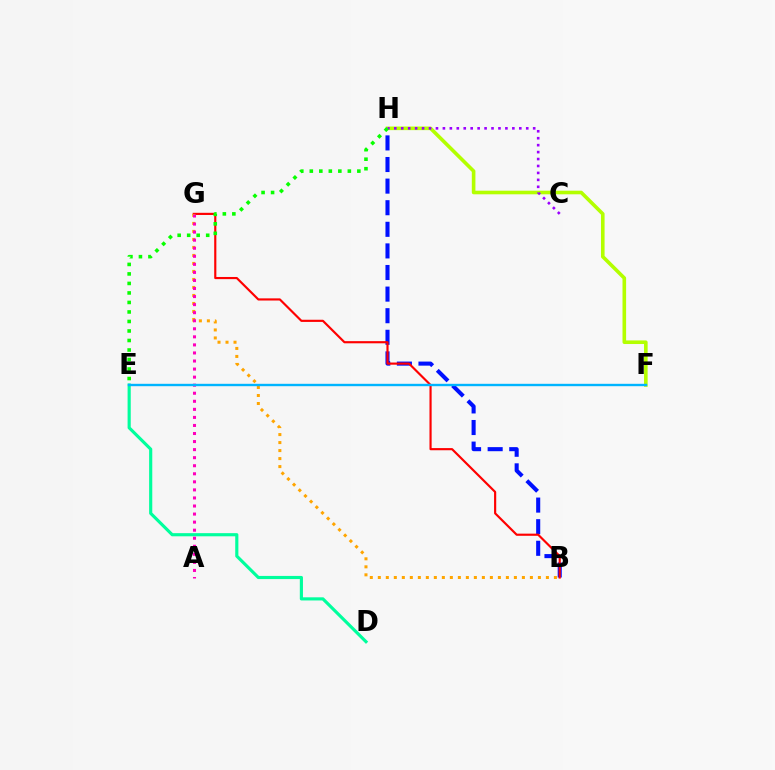{('B', 'H'): [{'color': '#0010ff', 'line_style': 'dashed', 'thickness': 2.93}], ('B', 'G'): [{'color': '#ff0000', 'line_style': 'solid', 'thickness': 1.55}, {'color': '#ffa500', 'line_style': 'dotted', 'thickness': 2.17}], ('F', 'H'): [{'color': '#b3ff00', 'line_style': 'solid', 'thickness': 2.6}], ('C', 'H'): [{'color': '#9b00ff', 'line_style': 'dotted', 'thickness': 1.89}], ('D', 'E'): [{'color': '#00ff9d', 'line_style': 'solid', 'thickness': 2.27}], ('A', 'G'): [{'color': '#ff00bd', 'line_style': 'dotted', 'thickness': 2.19}], ('E', 'H'): [{'color': '#08ff00', 'line_style': 'dotted', 'thickness': 2.58}], ('E', 'F'): [{'color': '#00b5ff', 'line_style': 'solid', 'thickness': 1.71}]}